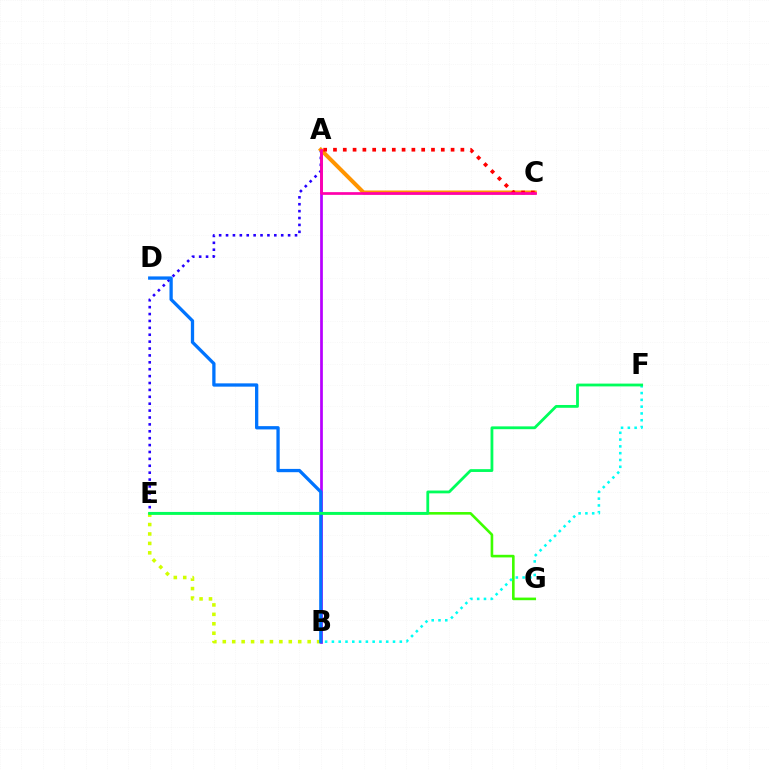{('B', 'E'): [{'color': '#d1ff00', 'line_style': 'dotted', 'thickness': 2.56}], ('A', 'B'): [{'color': '#b900ff', 'line_style': 'solid', 'thickness': 1.97}], ('A', 'E'): [{'color': '#2500ff', 'line_style': 'dotted', 'thickness': 1.87}], ('A', 'C'): [{'color': '#ff9400', 'line_style': 'solid', 'thickness': 2.88}, {'color': '#ff0000', 'line_style': 'dotted', 'thickness': 2.66}, {'color': '#ff00ac', 'line_style': 'solid', 'thickness': 1.95}], ('E', 'G'): [{'color': '#3dff00', 'line_style': 'solid', 'thickness': 1.88}], ('B', 'F'): [{'color': '#00fff6', 'line_style': 'dotted', 'thickness': 1.85}], ('B', 'D'): [{'color': '#0074ff', 'line_style': 'solid', 'thickness': 2.37}], ('E', 'F'): [{'color': '#00ff5c', 'line_style': 'solid', 'thickness': 2.02}]}